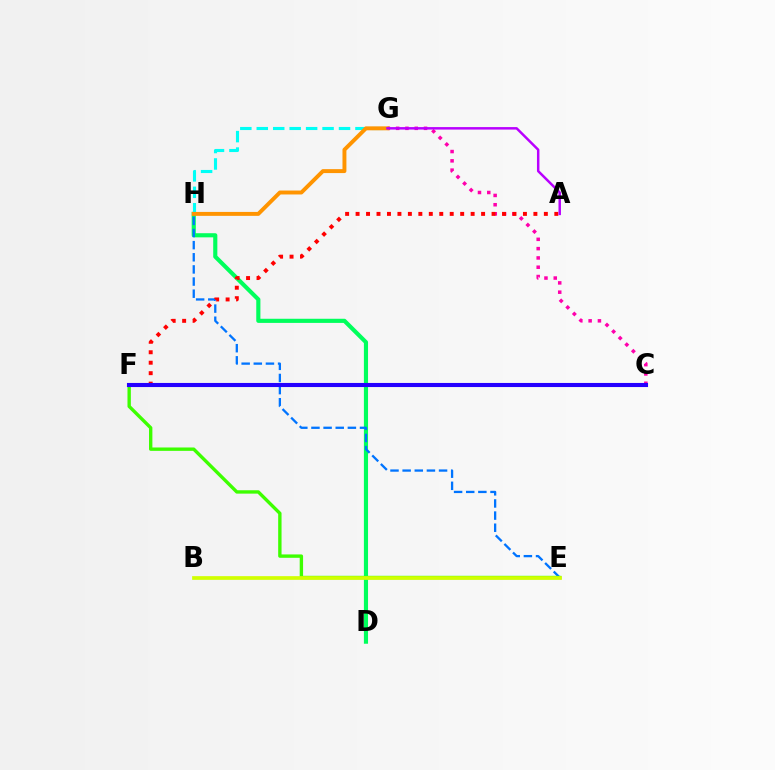{('D', 'H'): [{'color': '#00ff5c', 'line_style': 'solid', 'thickness': 2.98}], ('G', 'H'): [{'color': '#00fff6', 'line_style': 'dashed', 'thickness': 2.23}, {'color': '#ff9400', 'line_style': 'solid', 'thickness': 2.83}], ('E', 'H'): [{'color': '#0074ff', 'line_style': 'dashed', 'thickness': 1.65}], ('C', 'G'): [{'color': '#ff00ac', 'line_style': 'dotted', 'thickness': 2.53}], ('E', 'F'): [{'color': '#3dff00', 'line_style': 'solid', 'thickness': 2.42}], ('A', 'F'): [{'color': '#ff0000', 'line_style': 'dotted', 'thickness': 2.84}], ('B', 'E'): [{'color': '#d1ff00', 'line_style': 'solid', 'thickness': 2.67}], ('C', 'F'): [{'color': '#2500ff', 'line_style': 'solid', 'thickness': 2.95}], ('A', 'G'): [{'color': '#b900ff', 'line_style': 'solid', 'thickness': 1.78}]}